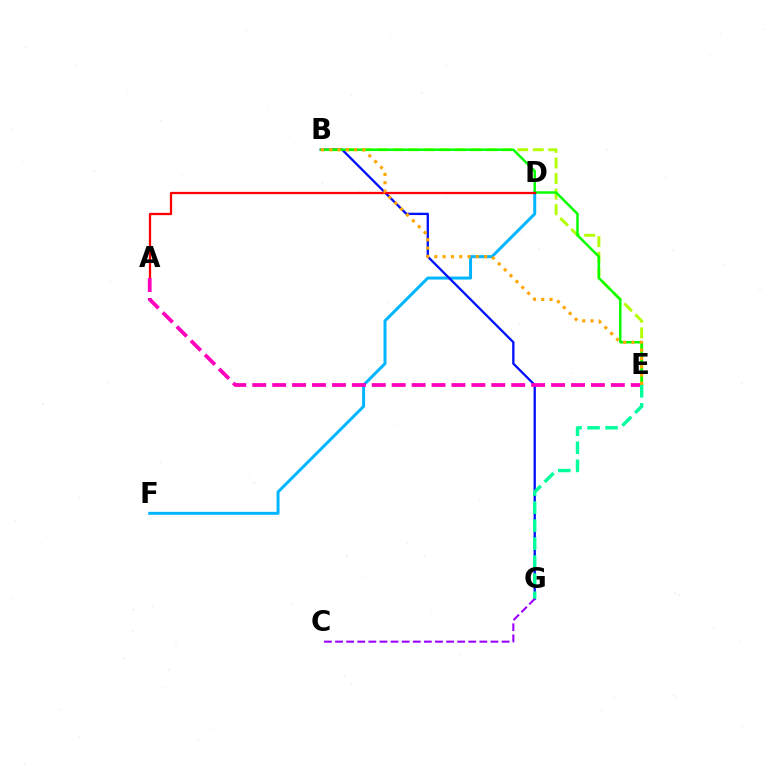{('B', 'E'): [{'color': '#b3ff00', 'line_style': 'dashed', 'thickness': 2.11}, {'color': '#08ff00', 'line_style': 'solid', 'thickness': 1.78}, {'color': '#ffa500', 'line_style': 'dotted', 'thickness': 2.26}], ('D', 'F'): [{'color': '#00b5ff', 'line_style': 'solid', 'thickness': 2.15}], ('B', 'G'): [{'color': '#0010ff', 'line_style': 'solid', 'thickness': 1.67}], ('A', 'D'): [{'color': '#ff0000', 'line_style': 'solid', 'thickness': 1.64}], ('A', 'E'): [{'color': '#ff00bd', 'line_style': 'dashed', 'thickness': 2.71}], ('E', 'G'): [{'color': '#00ff9d', 'line_style': 'dashed', 'thickness': 2.45}], ('C', 'G'): [{'color': '#9b00ff', 'line_style': 'dashed', 'thickness': 1.51}]}